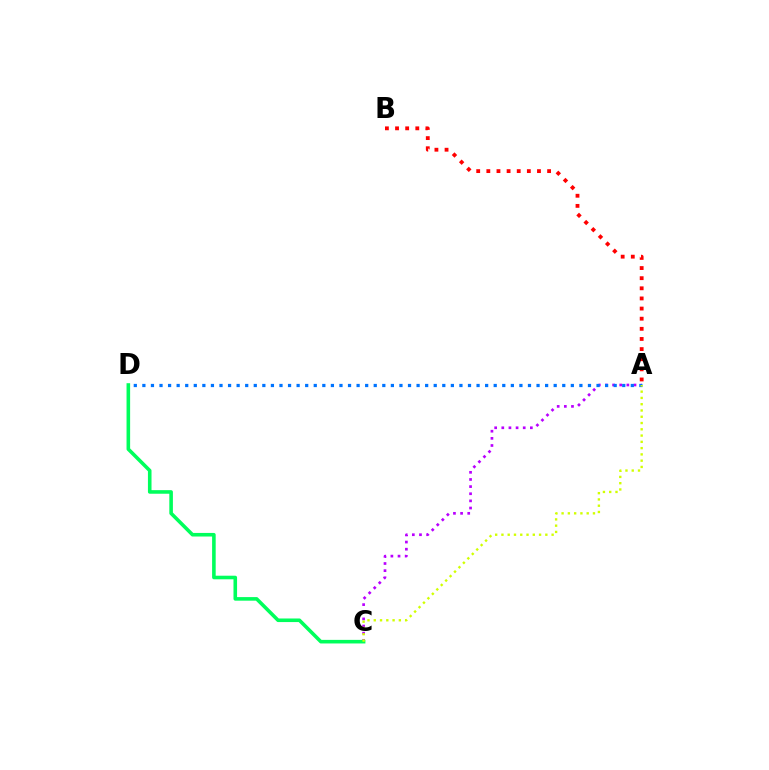{('A', 'C'): [{'color': '#b900ff', 'line_style': 'dotted', 'thickness': 1.94}, {'color': '#d1ff00', 'line_style': 'dotted', 'thickness': 1.7}], ('C', 'D'): [{'color': '#00ff5c', 'line_style': 'solid', 'thickness': 2.58}], ('A', 'B'): [{'color': '#ff0000', 'line_style': 'dotted', 'thickness': 2.75}], ('A', 'D'): [{'color': '#0074ff', 'line_style': 'dotted', 'thickness': 2.33}]}